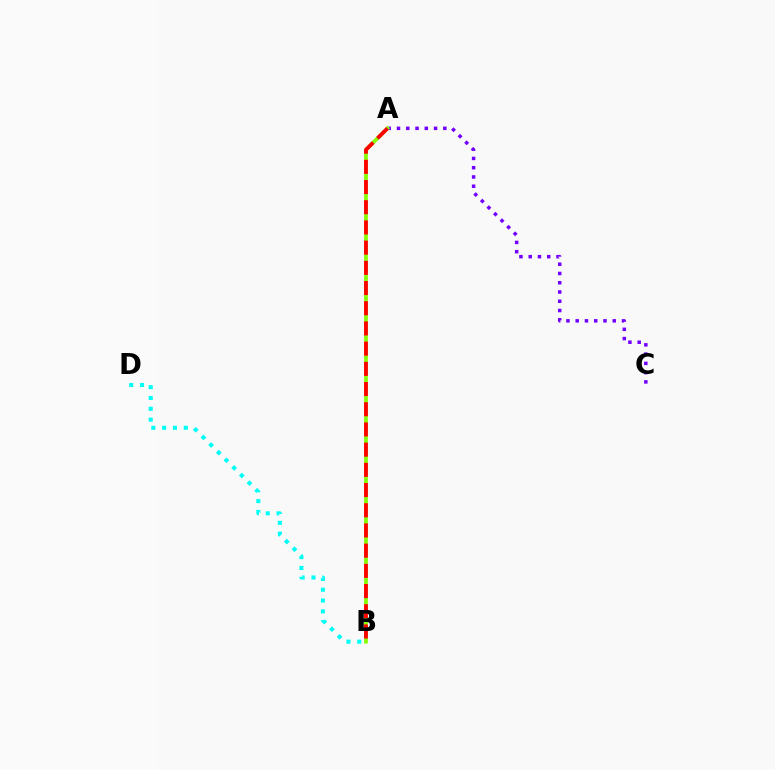{('B', 'D'): [{'color': '#00fff6', 'line_style': 'dotted', 'thickness': 2.94}], ('A', 'C'): [{'color': '#7200ff', 'line_style': 'dotted', 'thickness': 2.52}], ('A', 'B'): [{'color': '#84ff00', 'line_style': 'solid', 'thickness': 2.67}, {'color': '#ff0000', 'line_style': 'dashed', 'thickness': 2.74}]}